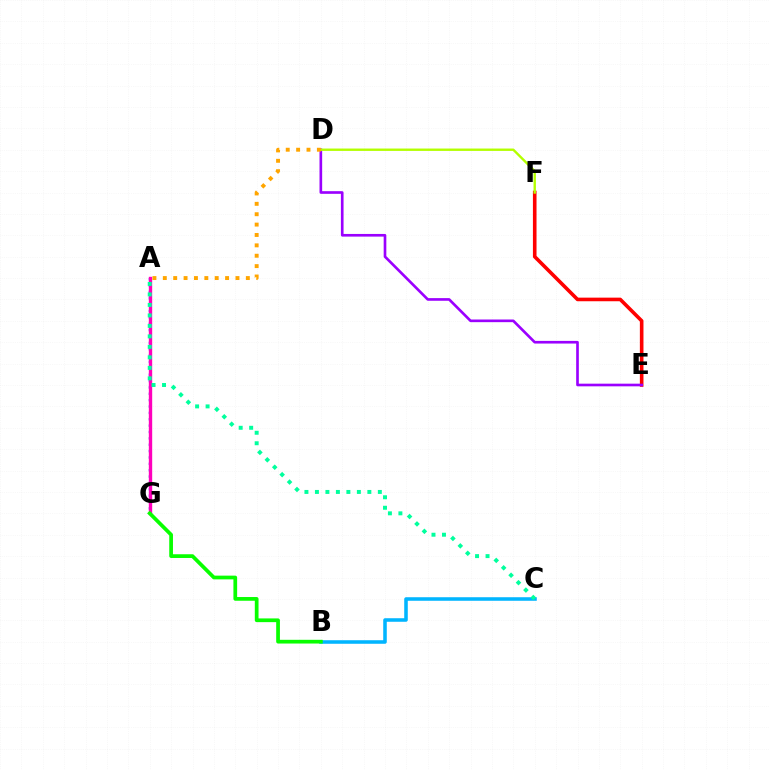{('A', 'G'): [{'color': '#0010ff', 'line_style': 'dotted', 'thickness': 1.73}, {'color': '#ff00bd', 'line_style': 'solid', 'thickness': 2.42}], ('E', 'F'): [{'color': '#ff0000', 'line_style': 'solid', 'thickness': 2.6}], ('D', 'E'): [{'color': '#9b00ff', 'line_style': 'solid', 'thickness': 1.91}], ('D', 'F'): [{'color': '#b3ff00', 'line_style': 'solid', 'thickness': 1.71}], ('B', 'C'): [{'color': '#00b5ff', 'line_style': 'solid', 'thickness': 2.55}], ('A', 'C'): [{'color': '#00ff9d', 'line_style': 'dotted', 'thickness': 2.85}], ('A', 'D'): [{'color': '#ffa500', 'line_style': 'dotted', 'thickness': 2.82}], ('B', 'G'): [{'color': '#08ff00', 'line_style': 'solid', 'thickness': 2.68}]}